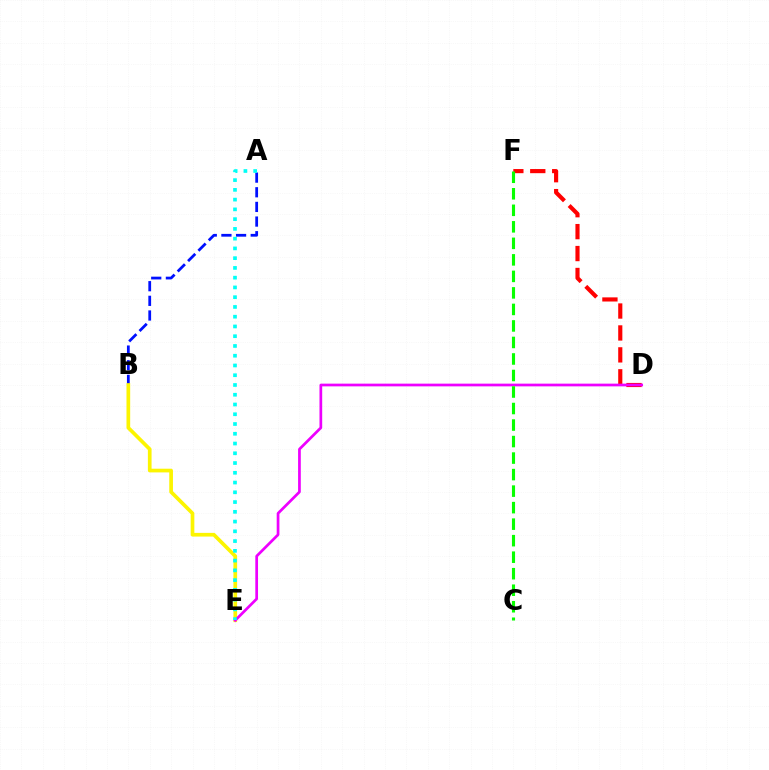{('A', 'B'): [{'color': '#0010ff', 'line_style': 'dashed', 'thickness': 1.99}], ('B', 'E'): [{'color': '#fcf500', 'line_style': 'solid', 'thickness': 2.66}], ('D', 'F'): [{'color': '#ff0000', 'line_style': 'dashed', 'thickness': 2.98}], ('D', 'E'): [{'color': '#ee00ff', 'line_style': 'solid', 'thickness': 1.96}], ('C', 'F'): [{'color': '#08ff00', 'line_style': 'dashed', 'thickness': 2.24}], ('A', 'E'): [{'color': '#00fff6', 'line_style': 'dotted', 'thickness': 2.65}]}